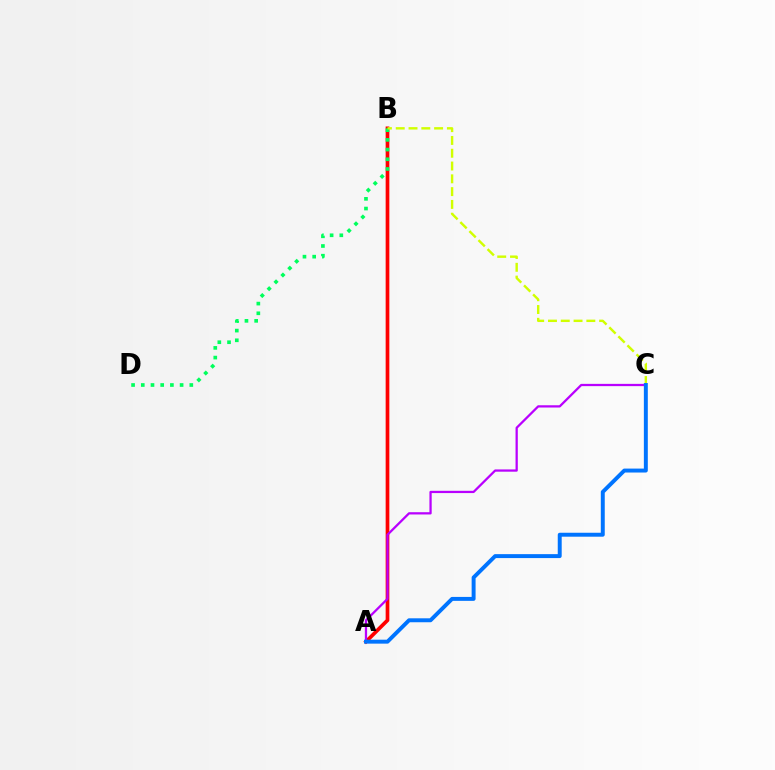{('A', 'B'): [{'color': '#ff0000', 'line_style': 'solid', 'thickness': 2.66}], ('A', 'C'): [{'color': '#b900ff', 'line_style': 'solid', 'thickness': 1.63}, {'color': '#0074ff', 'line_style': 'solid', 'thickness': 2.84}], ('B', 'D'): [{'color': '#00ff5c', 'line_style': 'dotted', 'thickness': 2.64}], ('B', 'C'): [{'color': '#d1ff00', 'line_style': 'dashed', 'thickness': 1.74}]}